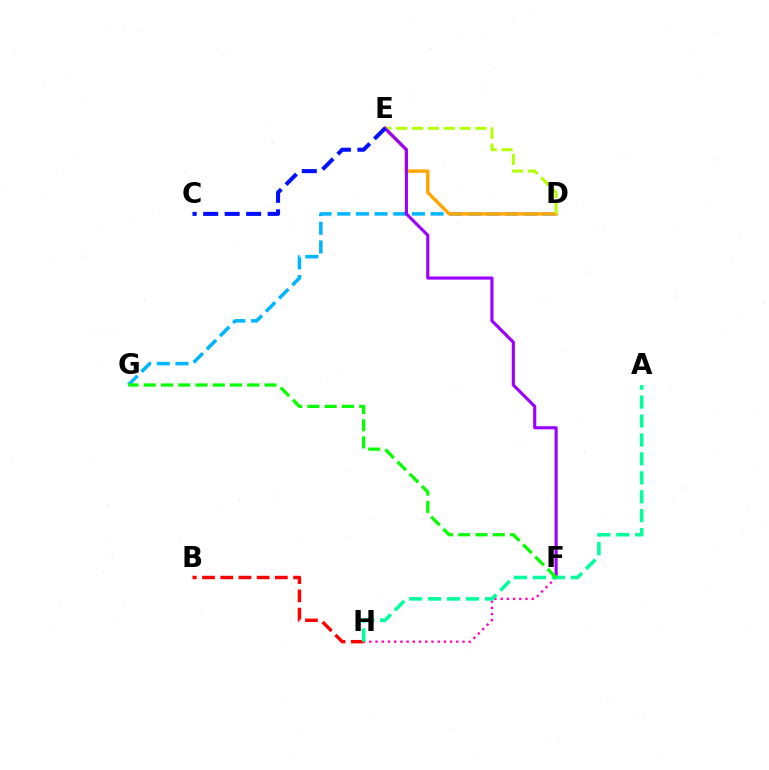{('D', 'G'): [{'color': '#00b5ff', 'line_style': 'dashed', 'thickness': 2.54}], ('D', 'E'): [{'color': '#ffa500', 'line_style': 'solid', 'thickness': 2.46}, {'color': '#b3ff00', 'line_style': 'dashed', 'thickness': 2.15}], ('F', 'H'): [{'color': '#ff00bd', 'line_style': 'dotted', 'thickness': 1.69}], ('E', 'F'): [{'color': '#9b00ff', 'line_style': 'solid', 'thickness': 2.25}], ('B', 'H'): [{'color': '#ff0000', 'line_style': 'dashed', 'thickness': 2.47}], ('A', 'H'): [{'color': '#00ff9d', 'line_style': 'dashed', 'thickness': 2.57}], ('F', 'G'): [{'color': '#08ff00', 'line_style': 'dashed', 'thickness': 2.34}], ('C', 'E'): [{'color': '#0010ff', 'line_style': 'dashed', 'thickness': 2.92}]}